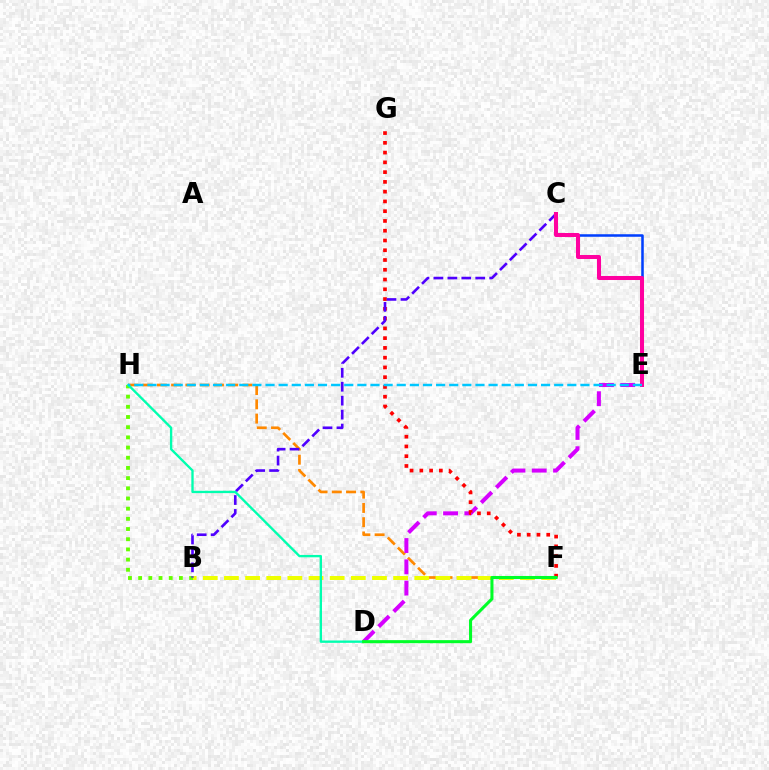{('F', 'H'): [{'color': '#ff8800', 'line_style': 'dashed', 'thickness': 1.94}], ('D', 'E'): [{'color': '#d600ff', 'line_style': 'dashed', 'thickness': 2.89}], ('F', 'G'): [{'color': '#ff0000', 'line_style': 'dotted', 'thickness': 2.65}], ('C', 'E'): [{'color': '#003fff', 'line_style': 'solid', 'thickness': 1.82}, {'color': '#ff00a0', 'line_style': 'solid', 'thickness': 2.9}], ('B', 'H'): [{'color': '#66ff00', 'line_style': 'dotted', 'thickness': 2.77}], ('B', 'F'): [{'color': '#eeff00', 'line_style': 'dashed', 'thickness': 2.87}], ('B', 'C'): [{'color': '#4f00ff', 'line_style': 'dashed', 'thickness': 1.89}], ('D', 'H'): [{'color': '#00ffaf', 'line_style': 'solid', 'thickness': 1.69}], ('E', 'H'): [{'color': '#00c7ff', 'line_style': 'dashed', 'thickness': 1.78}], ('D', 'F'): [{'color': '#00ff27', 'line_style': 'solid', 'thickness': 2.2}]}